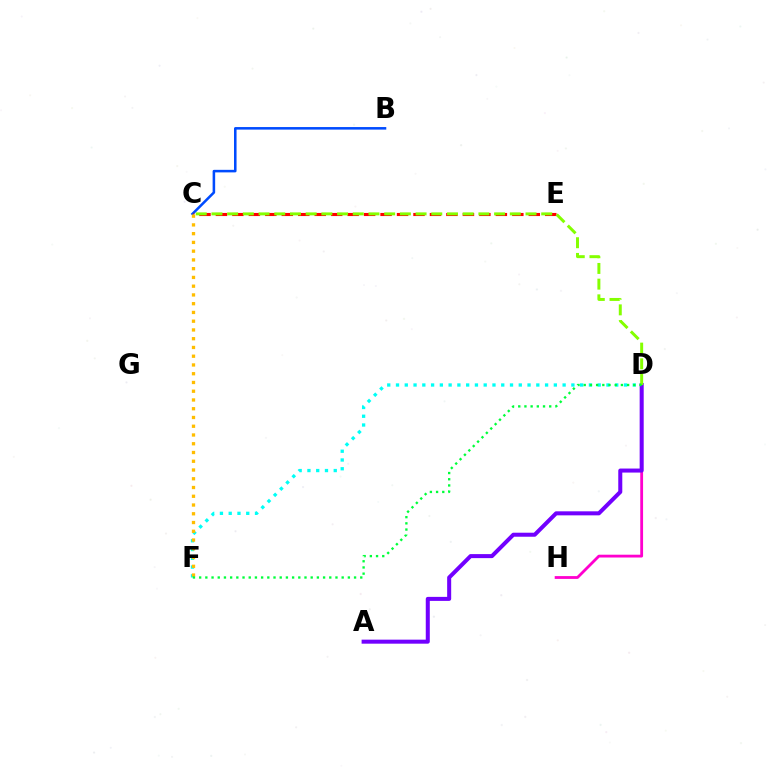{('D', 'H'): [{'color': '#ff00cf', 'line_style': 'solid', 'thickness': 2.02}], ('D', 'F'): [{'color': '#00fff6', 'line_style': 'dotted', 'thickness': 2.38}, {'color': '#00ff39', 'line_style': 'dotted', 'thickness': 1.68}], ('B', 'C'): [{'color': '#004bff', 'line_style': 'solid', 'thickness': 1.83}], ('C', 'E'): [{'color': '#ff0000', 'line_style': 'dashed', 'thickness': 2.24}], ('C', 'F'): [{'color': '#ffbd00', 'line_style': 'dotted', 'thickness': 2.38}], ('A', 'D'): [{'color': '#7200ff', 'line_style': 'solid', 'thickness': 2.9}], ('C', 'D'): [{'color': '#84ff00', 'line_style': 'dashed', 'thickness': 2.13}]}